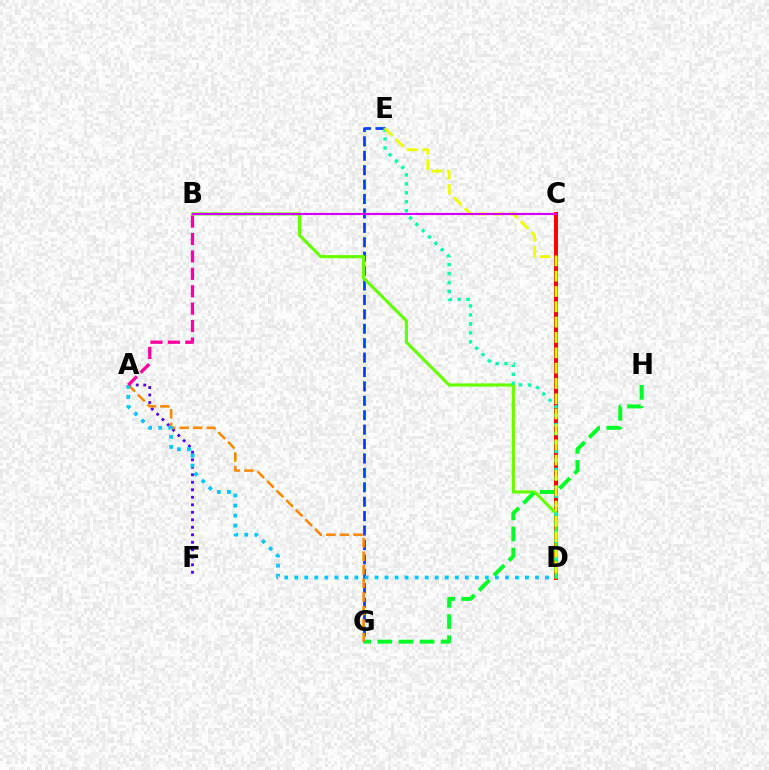{('C', 'D'): [{'color': '#ff0000', 'line_style': 'solid', 'thickness': 2.84}], ('E', 'G'): [{'color': '#003fff', 'line_style': 'dashed', 'thickness': 1.96}], ('A', 'F'): [{'color': '#4f00ff', 'line_style': 'dotted', 'thickness': 2.04}], ('B', 'D'): [{'color': '#66ff00', 'line_style': 'solid', 'thickness': 2.28}], ('D', 'E'): [{'color': '#00ffaf', 'line_style': 'dotted', 'thickness': 2.43}, {'color': '#eeff00', 'line_style': 'dashed', 'thickness': 2.08}], ('G', 'H'): [{'color': '#00ff27', 'line_style': 'dashed', 'thickness': 2.87}], ('B', 'C'): [{'color': '#d600ff', 'line_style': 'solid', 'thickness': 1.52}], ('A', 'G'): [{'color': '#ff8800', 'line_style': 'dashed', 'thickness': 1.84}], ('A', 'D'): [{'color': '#00c7ff', 'line_style': 'dotted', 'thickness': 2.72}], ('A', 'B'): [{'color': '#ff00a0', 'line_style': 'dashed', 'thickness': 2.37}]}